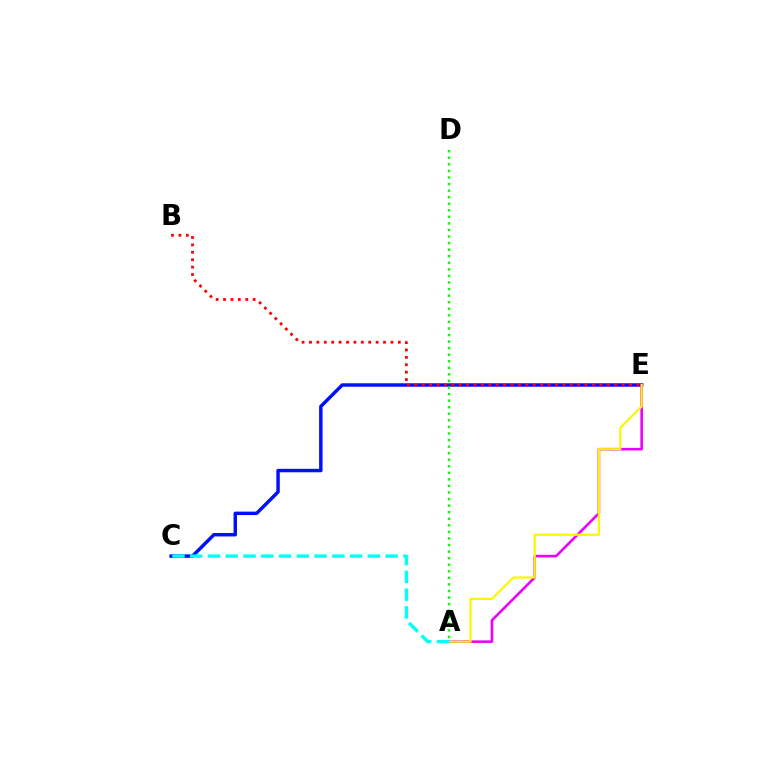{('C', 'E'): [{'color': '#0010ff', 'line_style': 'solid', 'thickness': 2.49}], ('A', 'E'): [{'color': '#ee00ff', 'line_style': 'solid', 'thickness': 1.88}, {'color': '#fcf500', 'line_style': 'solid', 'thickness': 1.56}], ('A', 'C'): [{'color': '#00fff6', 'line_style': 'dashed', 'thickness': 2.41}], ('A', 'D'): [{'color': '#08ff00', 'line_style': 'dotted', 'thickness': 1.78}], ('B', 'E'): [{'color': '#ff0000', 'line_style': 'dotted', 'thickness': 2.01}]}